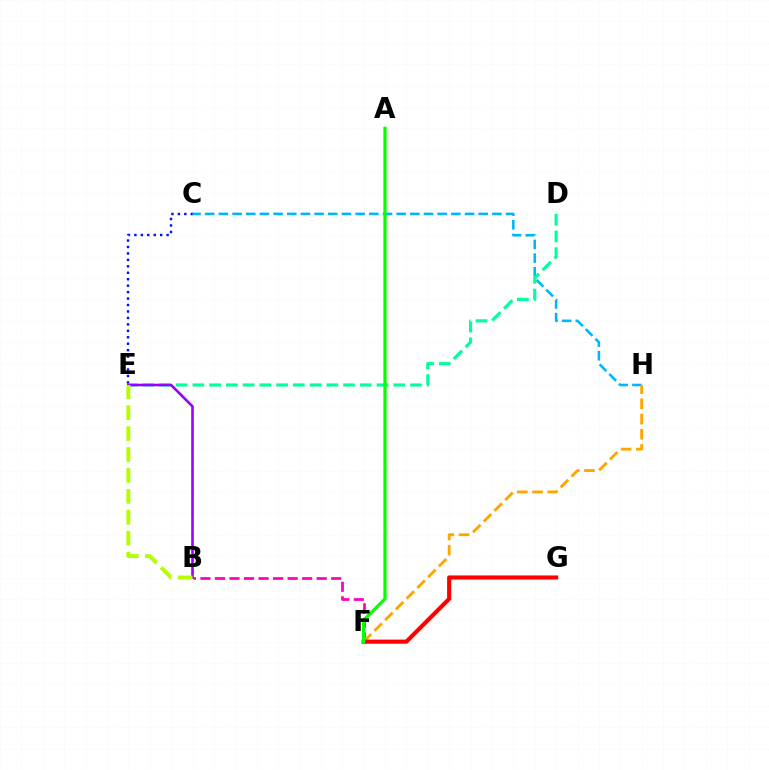{('C', 'E'): [{'color': '#0010ff', 'line_style': 'dotted', 'thickness': 1.75}], ('C', 'H'): [{'color': '#00b5ff', 'line_style': 'dashed', 'thickness': 1.86}], ('B', 'F'): [{'color': '#ff00bd', 'line_style': 'dashed', 'thickness': 1.97}], ('D', 'E'): [{'color': '#00ff9d', 'line_style': 'dashed', 'thickness': 2.27}], ('F', 'H'): [{'color': '#ffa500', 'line_style': 'dashed', 'thickness': 2.06}], ('F', 'G'): [{'color': '#ff0000', 'line_style': 'solid', 'thickness': 2.97}], ('B', 'E'): [{'color': '#9b00ff', 'line_style': 'solid', 'thickness': 1.89}, {'color': '#b3ff00', 'line_style': 'dashed', 'thickness': 2.84}], ('A', 'F'): [{'color': '#08ff00', 'line_style': 'solid', 'thickness': 2.36}]}